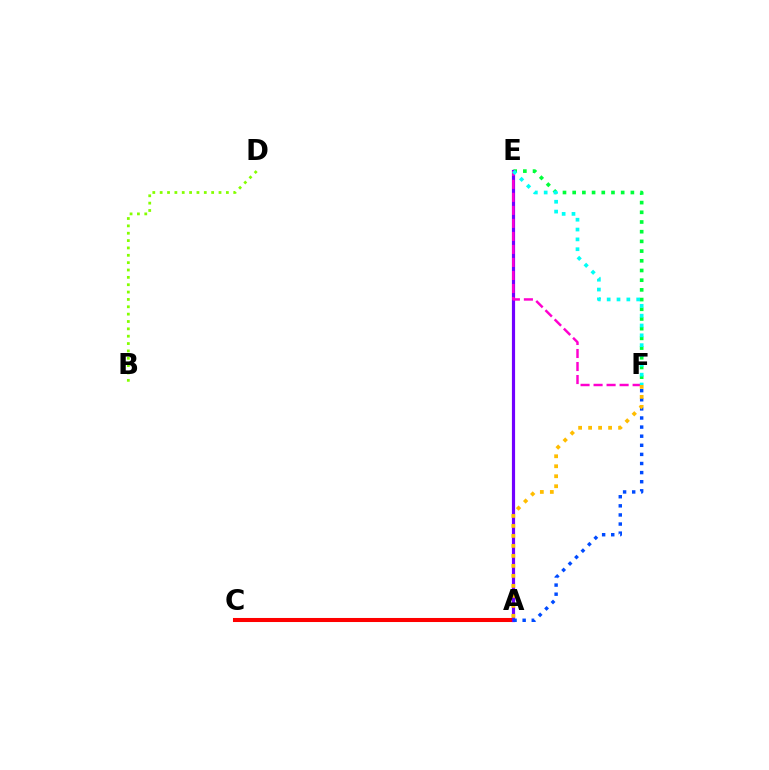{('E', 'F'): [{'color': '#00ff39', 'line_style': 'dotted', 'thickness': 2.63}, {'color': '#ff00cf', 'line_style': 'dashed', 'thickness': 1.77}, {'color': '#00fff6', 'line_style': 'dotted', 'thickness': 2.67}], ('A', 'C'): [{'color': '#ff0000', 'line_style': 'solid', 'thickness': 2.92}], ('A', 'E'): [{'color': '#7200ff', 'line_style': 'solid', 'thickness': 2.29}], ('B', 'D'): [{'color': '#84ff00', 'line_style': 'dotted', 'thickness': 2.0}], ('A', 'F'): [{'color': '#004bff', 'line_style': 'dotted', 'thickness': 2.47}, {'color': '#ffbd00', 'line_style': 'dotted', 'thickness': 2.71}]}